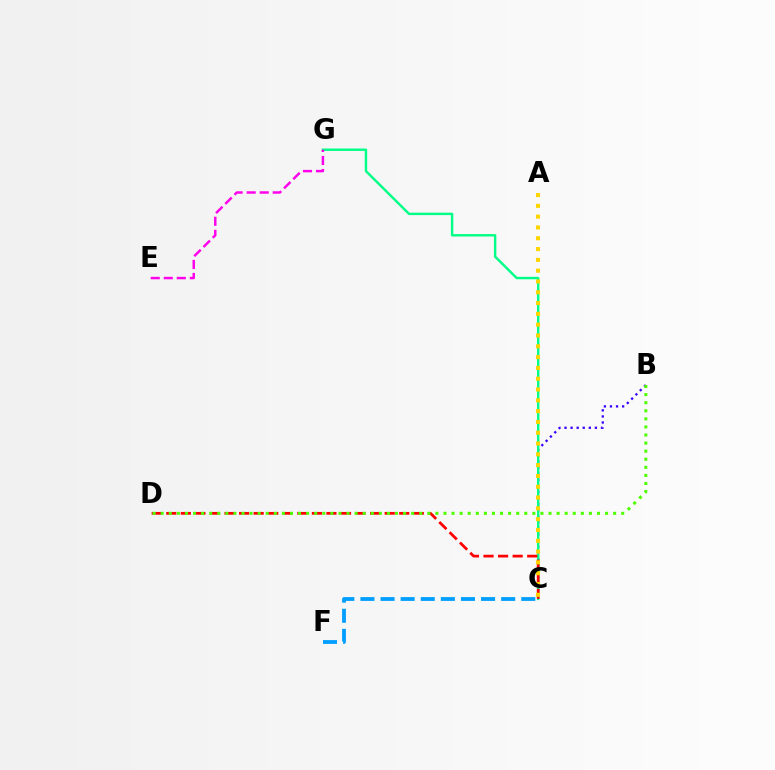{('B', 'C'): [{'color': '#3700ff', 'line_style': 'dotted', 'thickness': 1.65}], ('C', 'G'): [{'color': '#00ff86', 'line_style': 'solid', 'thickness': 1.74}], ('C', 'D'): [{'color': '#ff0000', 'line_style': 'dashed', 'thickness': 1.98}], ('A', 'C'): [{'color': '#ffd500', 'line_style': 'dotted', 'thickness': 2.94}], ('B', 'D'): [{'color': '#4fff00', 'line_style': 'dotted', 'thickness': 2.2}], ('E', 'G'): [{'color': '#ff00ed', 'line_style': 'dashed', 'thickness': 1.77}], ('C', 'F'): [{'color': '#009eff', 'line_style': 'dashed', 'thickness': 2.73}]}